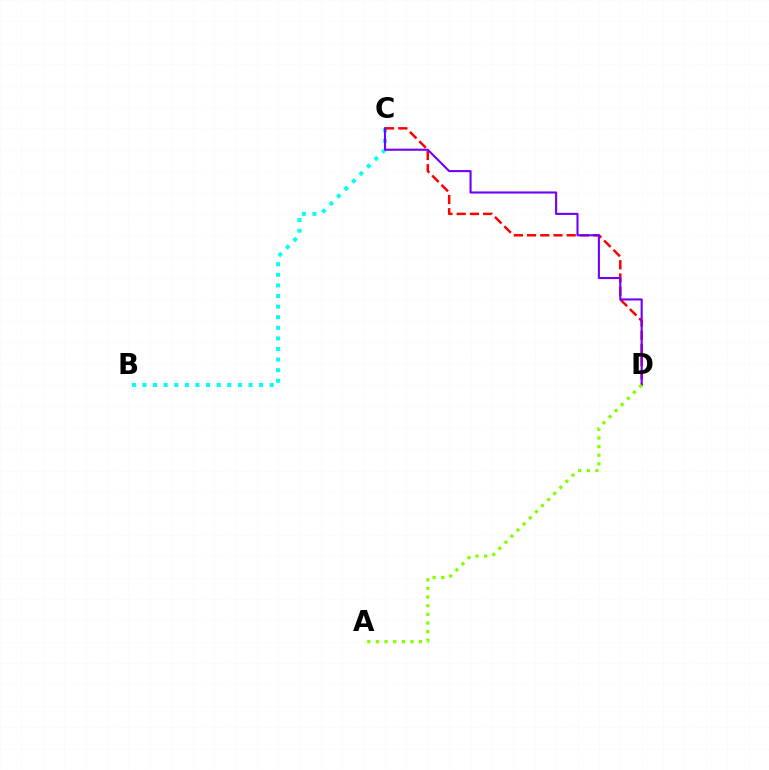{('B', 'C'): [{'color': '#00fff6', 'line_style': 'dotted', 'thickness': 2.88}], ('C', 'D'): [{'color': '#ff0000', 'line_style': 'dashed', 'thickness': 1.79}, {'color': '#7200ff', 'line_style': 'solid', 'thickness': 1.52}], ('A', 'D'): [{'color': '#84ff00', 'line_style': 'dotted', 'thickness': 2.35}]}